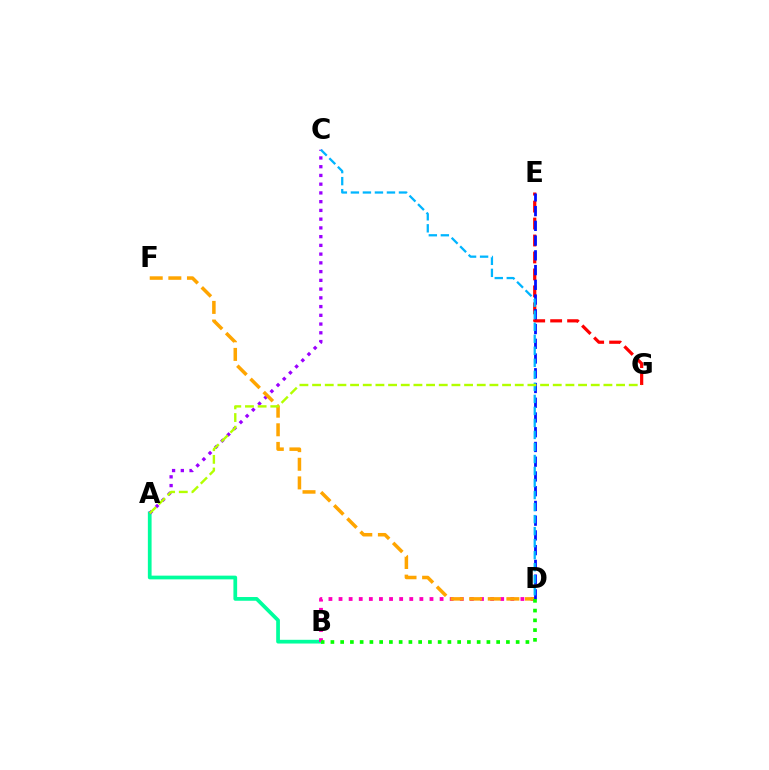{('E', 'G'): [{'color': '#ff0000', 'line_style': 'dashed', 'thickness': 2.3}], ('A', 'B'): [{'color': '#00ff9d', 'line_style': 'solid', 'thickness': 2.68}], ('B', 'D'): [{'color': '#ff00bd', 'line_style': 'dotted', 'thickness': 2.75}, {'color': '#08ff00', 'line_style': 'dotted', 'thickness': 2.65}], ('A', 'C'): [{'color': '#9b00ff', 'line_style': 'dotted', 'thickness': 2.38}], ('D', 'F'): [{'color': '#ffa500', 'line_style': 'dashed', 'thickness': 2.53}], ('D', 'E'): [{'color': '#0010ff', 'line_style': 'dashed', 'thickness': 2.0}], ('C', 'D'): [{'color': '#00b5ff', 'line_style': 'dashed', 'thickness': 1.63}], ('A', 'G'): [{'color': '#b3ff00', 'line_style': 'dashed', 'thickness': 1.72}]}